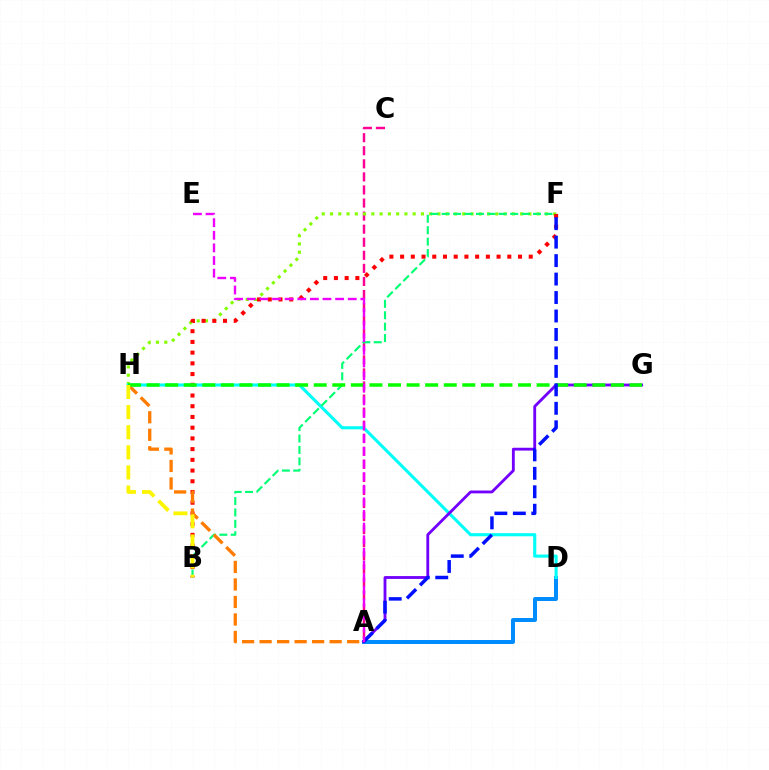{('A', 'C'): [{'color': '#ff0094', 'line_style': 'dashed', 'thickness': 1.78}], ('F', 'H'): [{'color': '#84ff00', 'line_style': 'dotted', 'thickness': 2.25}], ('B', 'F'): [{'color': '#ff0000', 'line_style': 'dotted', 'thickness': 2.91}, {'color': '#00ff74', 'line_style': 'dashed', 'thickness': 1.55}], ('A', 'D'): [{'color': '#008cff', 'line_style': 'solid', 'thickness': 2.86}], ('D', 'H'): [{'color': '#00fff6', 'line_style': 'solid', 'thickness': 2.23}], ('A', 'H'): [{'color': '#ff7c00', 'line_style': 'dashed', 'thickness': 2.38}], ('A', 'G'): [{'color': '#7200ff', 'line_style': 'solid', 'thickness': 2.04}], ('G', 'H'): [{'color': '#08ff00', 'line_style': 'dashed', 'thickness': 2.52}], ('A', 'F'): [{'color': '#0010ff', 'line_style': 'dashed', 'thickness': 2.51}], ('A', 'E'): [{'color': '#ee00ff', 'line_style': 'dashed', 'thickness': 1.71}], ('B', 'H'): [{'color': '#fcf500', 'line_style': 'dashed', 'thickness': 2.73}]}